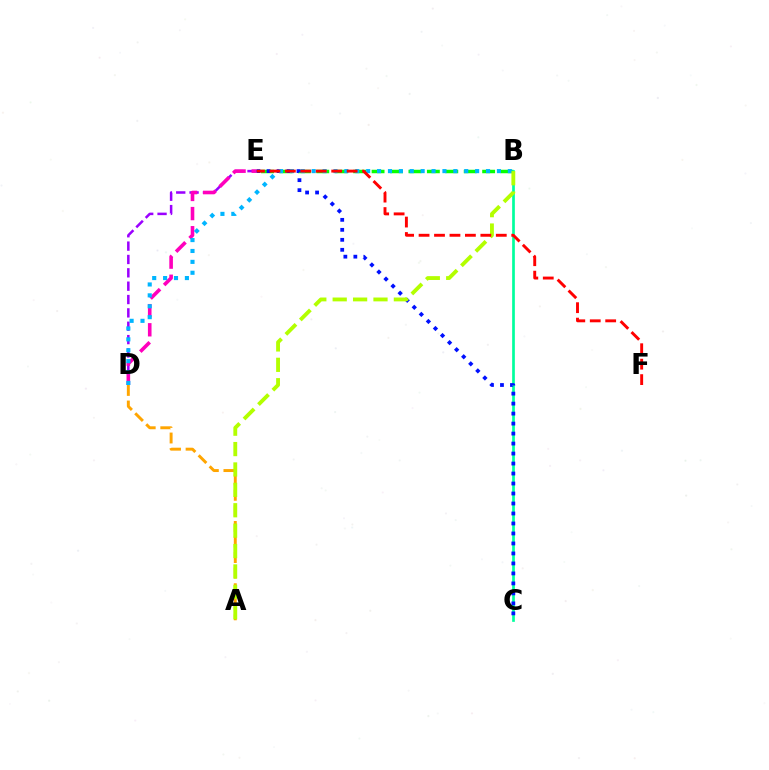{('D', 'E'): [{'color': '#9b00ff', 'line_style': 'dashed', 'thickness': 1.81}, {'color': '#ff00bd', 'line_style': 'dashed', 'thickness': 2.6}], ('B', 'E'): [{'color': '#08ff00', 'line_style': 'dashed', 'thickness': 2.5}], ('A', 'D'): [{'color': '#ffa500', 'line_style': 'dashed', 'thickness': 2.11}], ('B', 'C'): [{'color': '#00ff9d', 'line_style': 'solid', 'thickness': 1.94}], ('C', 'E'): [{'color': '#0010ff', 'line_style': 'dotted', 'thickness': 2.71}], ('B', 'D'): [{'color': '#00b5ff', 'line_style': 'dotted', 'thickness': 2.96}], ('A', 'B'): [{'color': '#b3ff00', 'line_style': 'dashed', 'thickness': 2.77}], ('E', 'F'): [{'color': '#ff0000', 'line_style': 'dashed', 'thickness': 2.1}]}